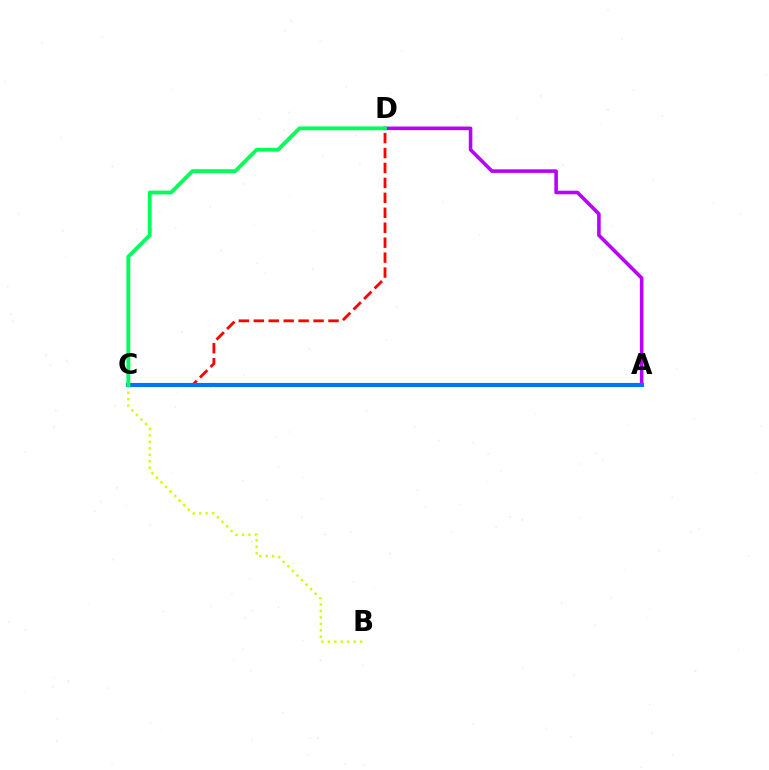{('C', 'D'): [{'color': '#ff0000', 'line_style': 'dashed', 'thickness': 2.03}, {'color': '#00ff5c', 'line_style': 'solid', 'thickness': 2.75}], ('A', 'D'): [{'color': '#b900ff', 'line_style': 'solid', 'thickness': 2.58}], ('B', 'C'): [{'color': '#d1ff00', 'line_style': 'dotted', 'thickness': 1.75}], ('A', 'C'): [{'color': '#0074ff', 'line_style': 'solid', 'thickness': 2.97}]}